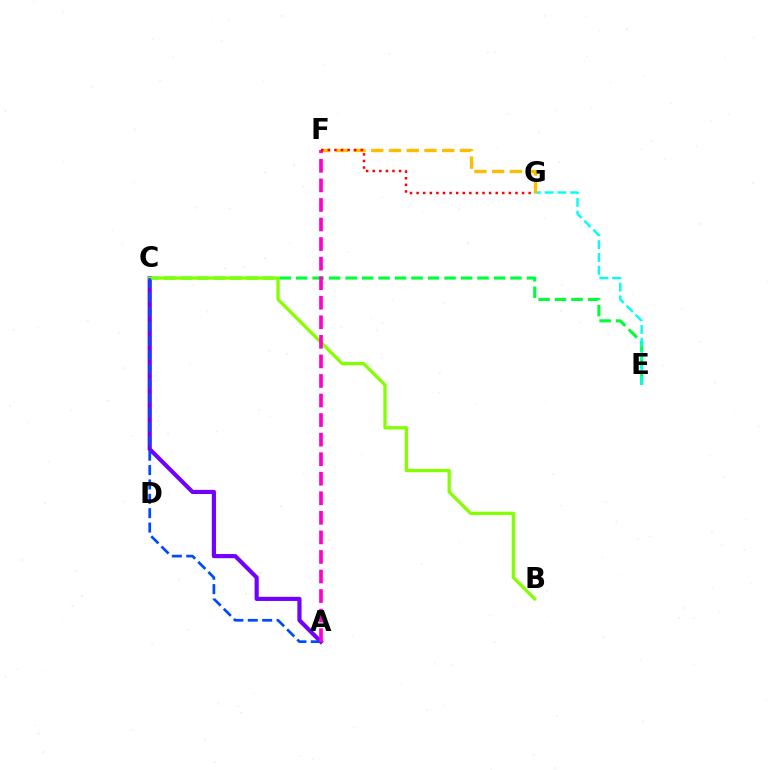{('C', 'E'): [{'color': '#00ff39', 'line_style': 'dashed', 'thickness': 2.24}], ('E', 'G'): [{'color': '#00fff6', 'line_style': 'dashed', 'thickness': 1.74}], ('F', 'G'): [{'color': '#ffbd00', 'line_style': 'dashed', 'thickness': 2.41}, {'color': '#ff0000', 'line_style': 'dotted', 'thickness': 1.79}], ('A', 'C'): [{'color': '#7200ff', 'line_style': 'solid', 'thickness': 2.99}, {'color': '#004bff', 'line_style': 'dashed', 'thickness': 1.95}], ('B', 'C'): [{'color': '#84ff00', 'line_style': 'solid', 'thickness': 2.35}], ('A', 'F'): [{'color': '#ff00cf', 'line_style': 'dashed', 'thickness': 2.66}]}